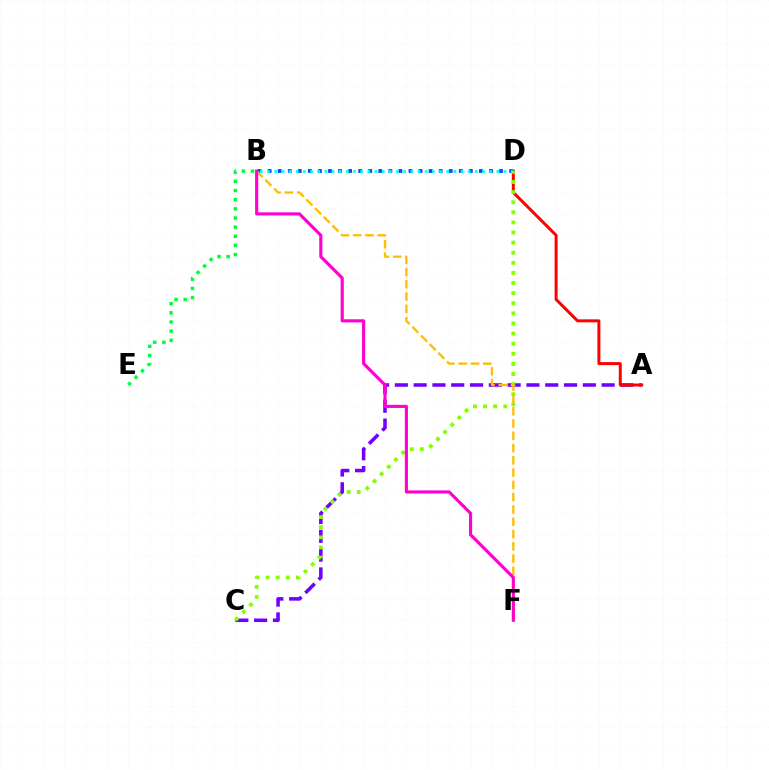{('A', 'C'): [{'color': '#7200ff', 'line_style': 'dashed', 'thickness': 2.55}], ('A', 'D'): [{'color': '#ff0000', 'line_style': 'solid', 'thickness': 2.15}], ('B', 'D'): [{'color': '#004bff', 'line_style': 'dotted', 'thickness': 2.73}, {'color': '#00fff6', 'line_style': 'dotted', 'thickness': 1.95}], ('C', 'D'): [{'color': '#84ff00', 'line_style': 'dotted', 'thickness': 2.75}], ('B', 'F'): [{'color': '#ffbd00', 'line_style': 'dashed', 'thickness': 1.67}, {'color': '#ff00cf', 'line_style': 'solid', 'thickness': 2.25}], ('B', 'E'): [{'color': '#00ff39', 'line_style': 'dotted', 'thickness': 2.49}]}